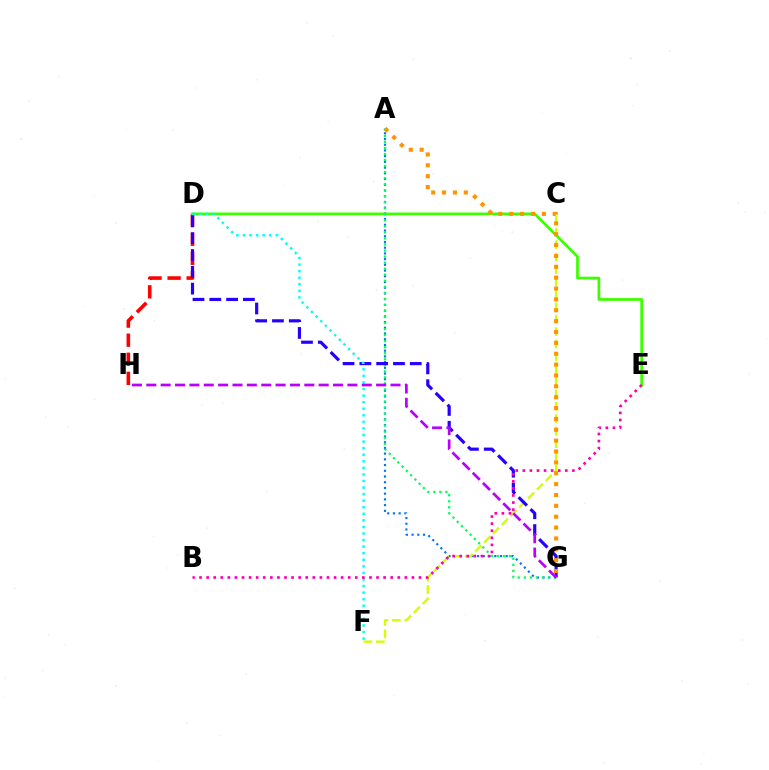{('A', 'G'): [{'color': '#0074ff', 'line_style': 'dotted', 'thickness': 1.55}, {'color': '#00ff5c', 'line_style': 'dotted', 'thickness': 1.64}, {'color': '#ff9400', 'line_style': 'dotted', 'thickness': 2.95}], ('D', 'H'): [{'color': '#ff0000', 'line_style': 'dashed', 'thickness': 2.59}], ('C', 'F'): [{'color': '#d1ff00', 'line_style': 'dashed', 'thickness': 1.69}], ('D', 'E'): [{'color': '#3dff00', 'line_style': 'solid', 'thickness': 1.97}], ('D', 'G'): [{'color': '#2500ff', 'line_style': 'dashed', 'thickness': 2.28}], ('D', 'F'): [{'color': '#00fff6', 'line_style': 'dotted', 'thickness': 1.78}], ('B', 'E'): [{'color': '#ff00ac', 'line_style': 'dotted', 'thickness': 1.92}], ('G', 'H'): [{'color': '#b900ff', 'line_style': 'dashed', 'thickness': 1.95}]}